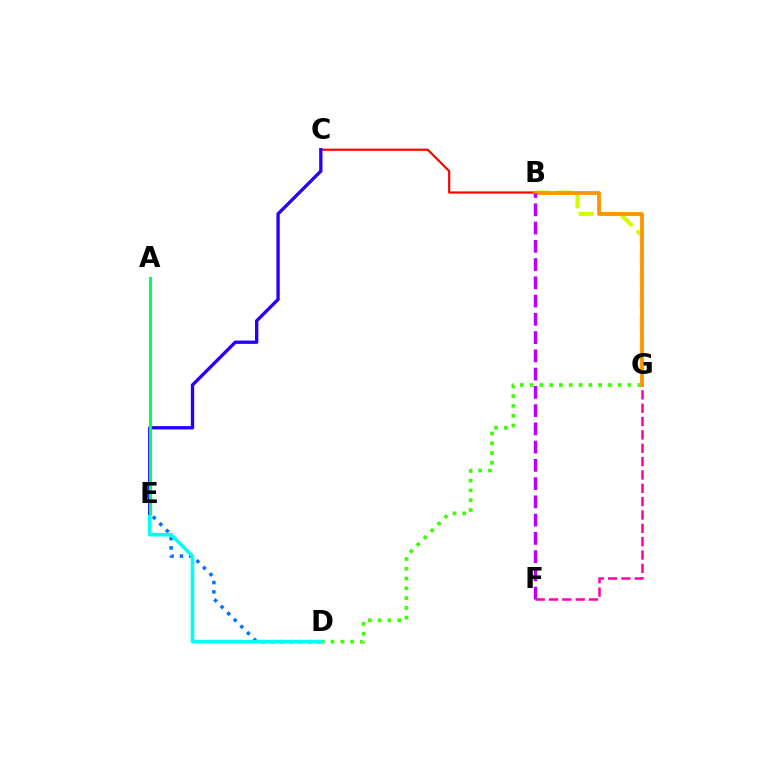{('D', 'E'): [{'color': '#0074ff', 'line_style': 'dotted', 'thickness': 2.52}, {'color': '#00fff6', 'line_style': 'solid', 'thickness': 2.6}], ('B', 'C'): [{'color': '#ff0000', 'line_style': 'solid', 'thickness': 1.57}], ('D', 'G'): [{'color': '#3dff00', 'line_style': 'dotted', 'thickness': 2.66}], ('F', 'G'): [{'color': '#ff00ac', 'line_style': 'dashed', 'thickness': 1.81}], ('B', 'G'): [{'color': '#d1ff00', 'line_style': 'dashed', 'thickness': 2.95}, {'color': '#ff9400', 'line_style': 'solid', 'thickness': 2.73}], ('C', 'E'): [{'color': '#2500ff', 'line_style': 'solid', 'thickness': 2.4}], ('B', 'F'): [{'color': '#b900ff', 'line_style': 'dashed', 'thickness': 2.48}], ('A', 'E'): [{'color': '#00ff5c', 'line_style': 'solid', 'thickness': 2.25}]}